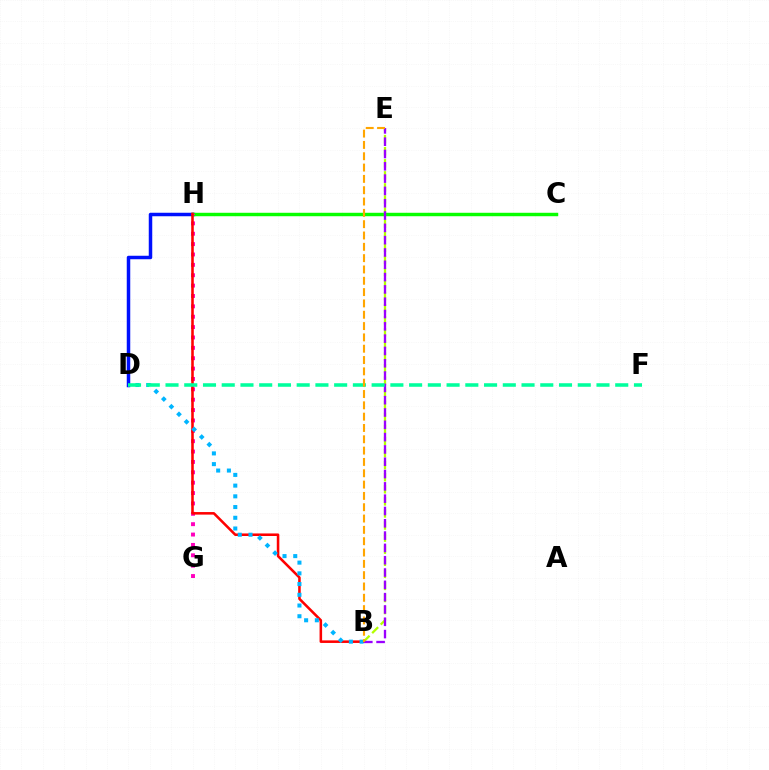{('D', 'H'): [{'color': '#0010ff', 'line_style': 'solid', 'thickness': 2.52}], ('C', 'H'): [{'color': '#08ff00', 'line_style': 'solid', 'thickness': 2.47}], ('G', 'H'): [{'color': '#ff00bd', 'line_style': 'dotted', 'thickness': 2.82}], ('B', 'E'): [{'color': '#b3ff00', 'line_style': 'dashed', 'thickness': 1.64}, {'color': '#9b00ff', 'line_style': 'dashed', 'thickness': 1.67}, {'color': '#ffa500', 'line_style': 'dashed', 'thickness': 1.54}], ('B', 'H'): [{'color': '#ff0000', 'line_style': 'solid', 'thickness': 1.84}], ('B', 'D'): [{'color': '#00b5ff', 'line_style': 'dotted', 'thickness': 2.91}], ('D', 'F'): [{'color': '#00ff9d', 'line_style': 'dashed', 'thickness': 2.55}]}